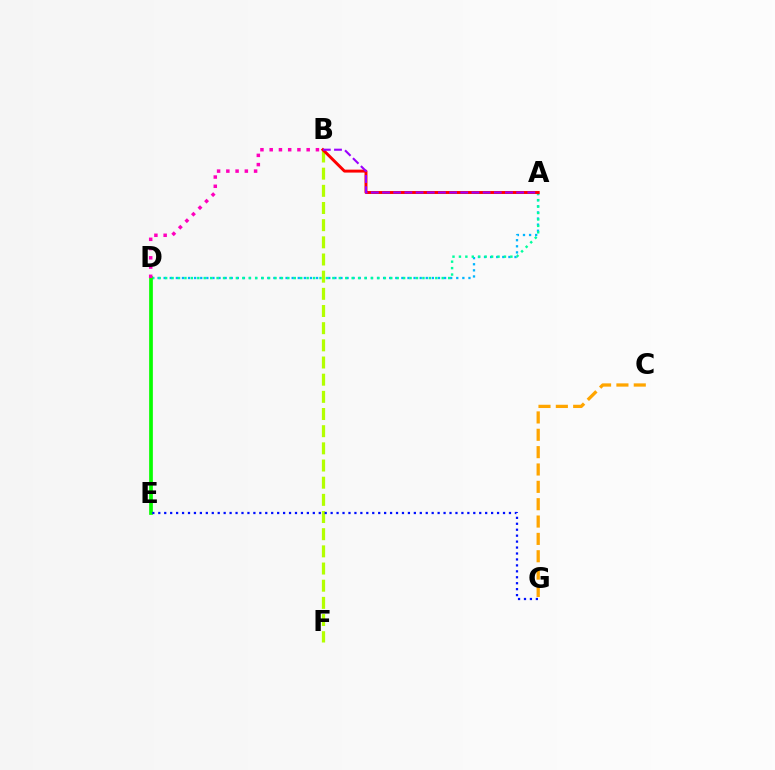{('A', 'D'): [{'color': '#00b5ff', 'line_style': 'dotted', 'thickness': 1.66}, {'color': '#00ff9d', 'line_style': 'dotted', 'thickness': 1.75}], ('D', 'E'): [{'color': '#08ff00', 'line_style': 'solid', 'thickness': 2.67}], ('B', 'F'): [{'color': '#b3ff00', 'line_style': 'dashed', 'thickness': 2.33}], ('A', 'B'): [{'color': '#ff0000', 'line_style': 'solid', 'thickness': 2.11}, {'color': '#9b00ff', 'line_style': 'dashed', 'thickness': 1.52}], ('E', 'G'): [{'color': '#0010ff', 'line_style': 'dotted', 'thickness': 1.61}], ('C', 'G'): [{'color': '#ffa500', 'line_style': 'dashed', 'thickness': 2.36}], ('B', 'D'): [{'color': '#ff00bd', 'line_style': 'dotted', 'thickness': 2.51}]}